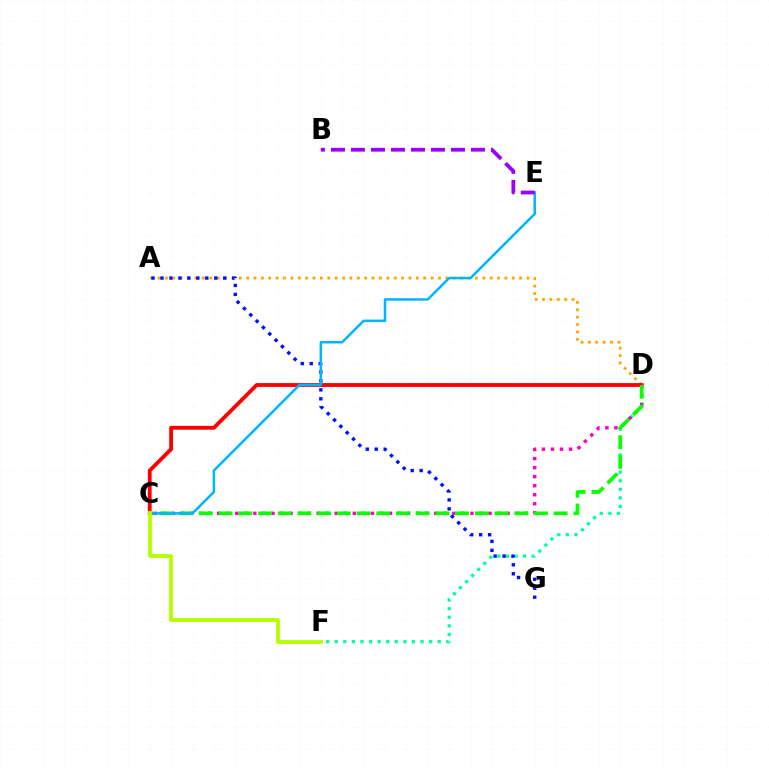{('A', 'D'): [{'color': '#ffa500', 'line_style': 'dotted', 'thickness': 2.01}], ('D', 'F'): [{'color': '#00ff9d', 'line_style': 'dotted', 'thickness': 2.33}], ('C', 'D'): [{'color': '#ff00bd', 'line_style': 'dotted', 'thickness': 2.46}, {'color': '#ff0000', 'line_style': 'solid', 'thickness': 2.76}, {'color': '#08ff00', 'line_style': 'dashed', 'thickness': 2.68}], ('A', 'G'): [{'color': '#0010ff', 'line_style': 'dotted', 'thickness': 2.44}], ('C', 'E'): [{'color': '#00b5ff', 'line_style': 'solid', 'thickness': 1.8}], ('B', 'E'): [{'color': '#9b00ff', 'line_style': 'dashed', 'thickness': 2.72}], ('C', 'F'): [{'color': '#b3ff00', 'line_style': 'solid', 'thickness': 2.72}]}